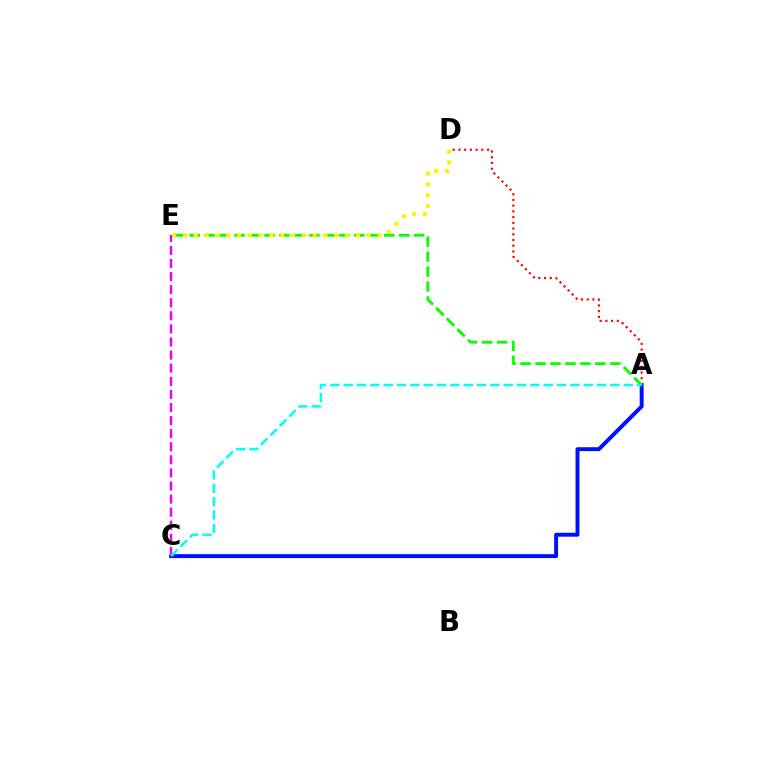{('A', 'C'): [{'color': '#0010ff', 'line_style': 'solid', 'thickness': 2.83}, {'color': '#00fff6', 'line_style': 'dashed', 'thickness': 1.81}], ('A', 'D'): [{'color': '#ff0000', 'line_style': 'dotted', 'thickness': 1.56}], ('C', 'E'): [{'color': '#ee00ff', 'line_style': 'dashed', 'thickness': 1.78}], ('A', 'E'): [{'color': '#08ff00', 'line_style': 'dashed', 'thickness': 2.03}], ('D', 'E'): [{'color': '#fcf500', 'line_style': 'dotted', 'thickness': 2.94}]}